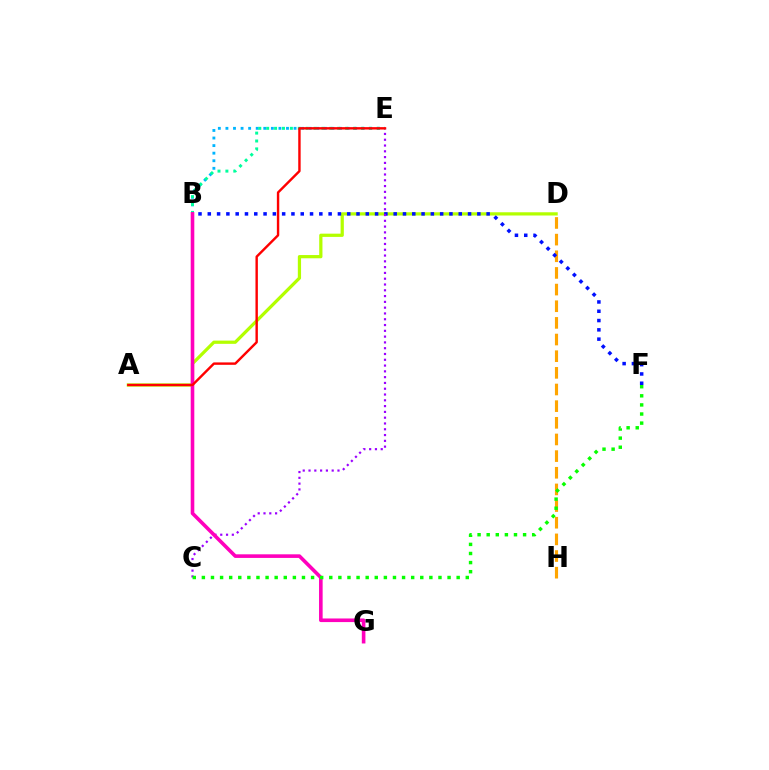{('A', 'D'): [{'color': '#b3ff00', 'line_style': 'solid', 'thickness': 2.33}], ('B', 'E'): [{'color': '#00b5ff', 'line_style': 'dotted', 'thickness': 2.06}, {'color': '#00ff9d', 'line_style': 'dotted', 'thickness': 2.14}], ('D', 'H'): [{'color': '#ffa500', 'line_style': 'dashed', 'thickness': 2.26}], ('B', 'F'): [{'color': '#0010ff', 'line_style': 'dotted', 'thickness': 2.53}], ('C', 'E'): [{'color': '#9b00ff', 'line_style': 'dotted', 'thickness': 1.57}], ('B', 'G'): [{'color': '#ff00bd', 'line_style': 'solid', 'thickness': 2.6}], ('A', 'E'): [{'color': '#ff0000', 'line_style': 'solid', 'thickness': 1.74}], ('C', 'F'): [{'color': '#08ff00', 'line_style': 'dotted', 'thickness': 2.47}]}